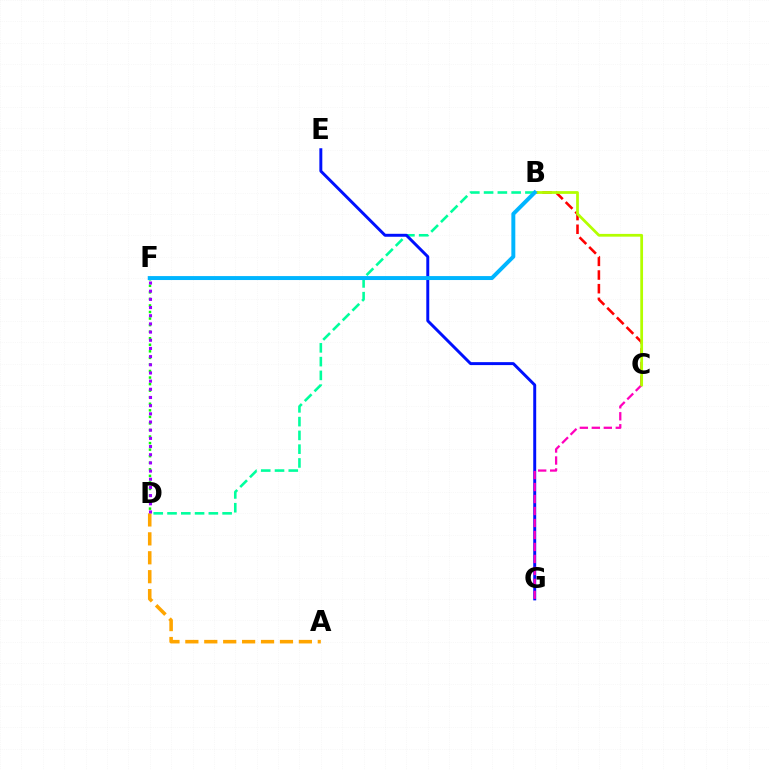{('B', 'D'): [{'color': '#00ff9d', 'line_style': 'dashed', 'thickness': 1.87}], ('A', 'D'): [{'color': '#ffa500', 'line_style': 'dashed', 'thickness': 2.57}], ('E', 'G'): [{'color': '#0010ff', 'line_style': 'solid', 'thickness': 2.12}], ('D', 'F'): [{'color': '#08ff00', 'line_style': 'dotted', 'thickness': 1.78}, {'color': '#9b00ff', 'line_style': 'dotted', 'thickness': 2.22}], ('B', 'C'): [{'color': '#ff0000', 'line_style': 'dashed', 'thickness': 1.86}, {'color': '#b3ff00', 'line_style': 'solid', 'thickness': 1.99}], ('C', 'G'): [{'color': '#ff00bd', 'line_style': 'dashed', 'thickness': 1.63}], ('B', 'F'): [{'color': '#00b5ff', 'line_style': 'solid', 'thickness': 2.84}]}